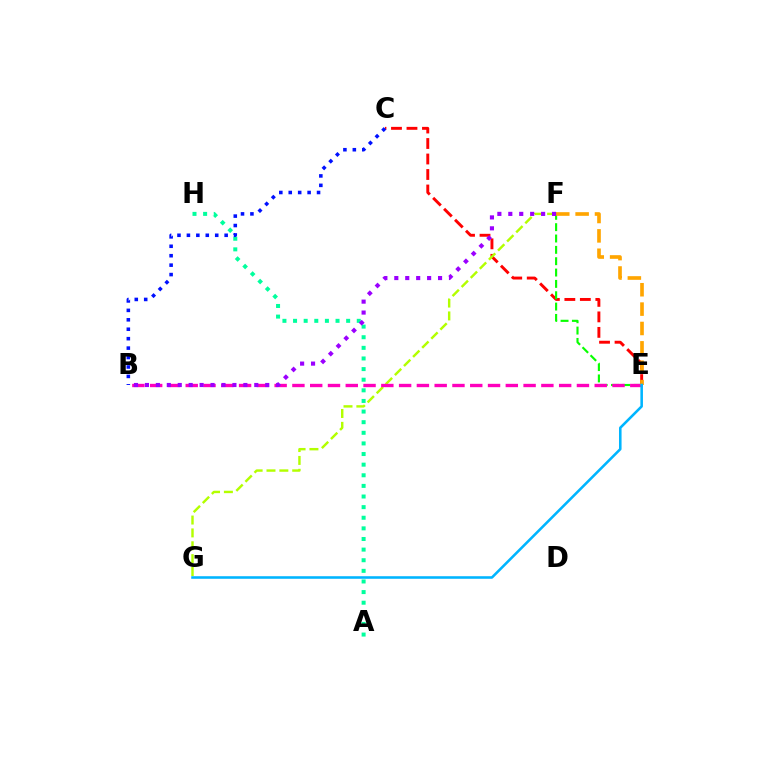{('C', 'E'): [{'color': '#ff0000', 'line_style': 'dashed', 'thickness': 2.1}], ('A', 'H'): [{'color': '#00ff9d', 'line_style': 'dotted', 'thickness': 2.89}], ('F', 'G'): [{'color': '#b3ff00', 'line_style': 'dashed', 'thickness': 1.75}], ('E', 'F'): [{'color': '#08ff00', 'line_style': 'dashed', 'thickness': 1.54}, {'color': '#ffa500', 'line_style': 'dashed', 'thickness': 2.63}], ('B', 'E'): [{'color': '#ff00bd', 'line_style': 'dashed', 'thickness': 2.42}], ('B', 'F'): [{'color': '#9b00ff', 'line_style': 'dotted', 'thickness': 2.97}], ('E', 'G'): [{'color': '#00b5ff', 'line_style': 'solid', 'thickness': 1.85}], ('B', 'C'): [{'color': '#0010ff', 'line_style': 'dotted', 'thickness': 2.56}]}